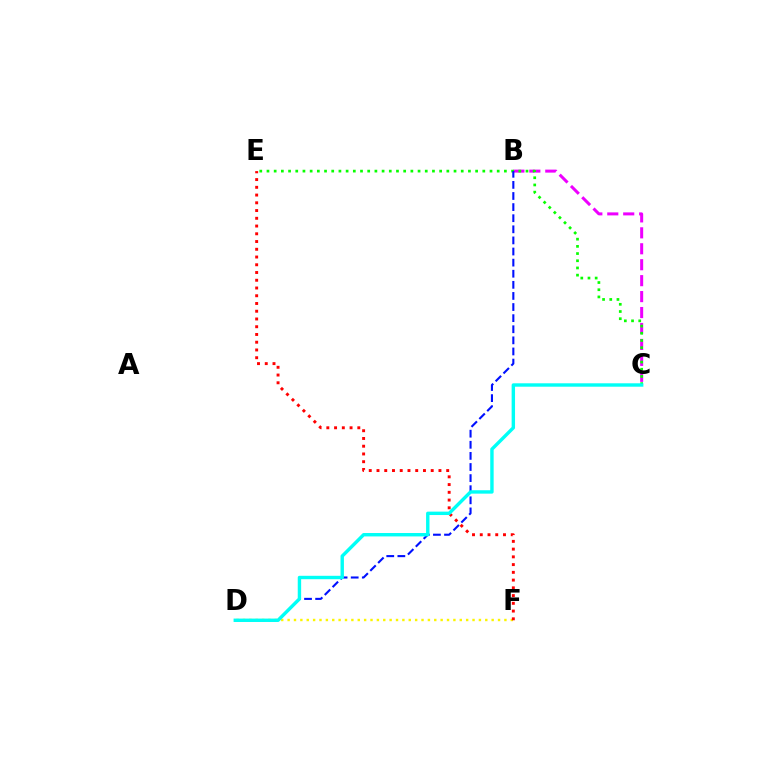{('B', 'C'): [{'color': '#ee00ff', 'line_style': 'dashed', 'thickness': 2.17}], ('C', 'E'): [{'color': '#08ff00', 'line_style': 'dotted', 'thickness': 1.95}], ('D', 'F'): [{'color': '#fcf500', 'line_style': 'dotted', 'thickness': 1.73}], ('B', 'D'): [{'color': '#0010ff', 'line_style': 'dashed', 'thickness': 1.51}], ('E', 'F'): [{'color': '#ff0000', 'line_style': 'dotted', 'thickness': 2.1}], ('C', 'D'): [{'color': '#00fff6', 'line_style': 'solid', 'thickness': 2.45}]}